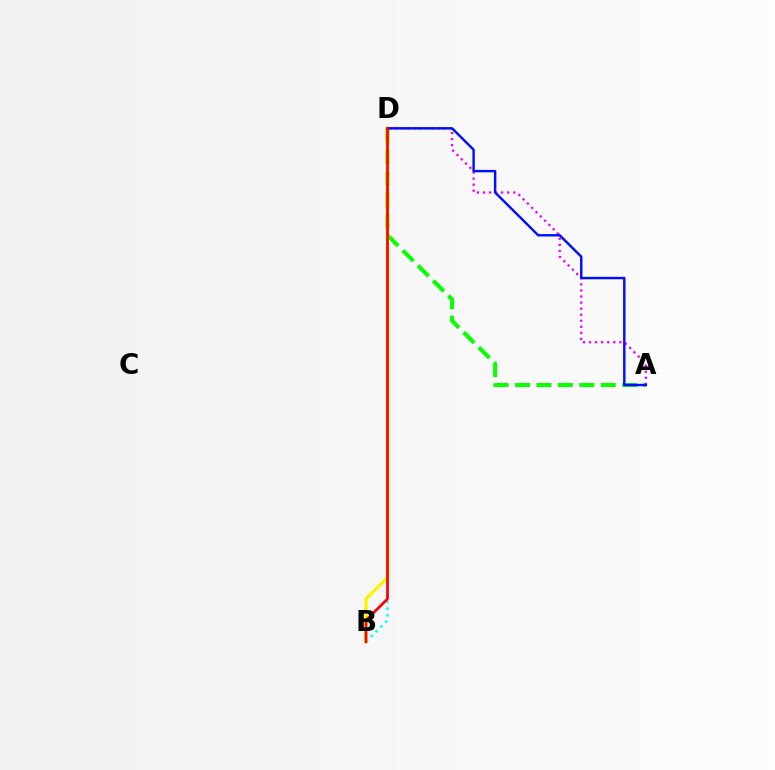{('B', 'D'): [{'color': '#00fff6', 'line_style': 'dotted', 'thickness': 1.84}, {'color': '#fcf500', 'line_style': 'solid', 'thickness': 2.39}, {'color': '#ff0000', 'line_style': 'solid', 'thickness': 1.96}], ('A', 'D'): [{'color': '#08ff00', 'line_style': 'dashed', 'thickness': 2.91}, {'color': '#ee00ff', 'line_style': 'dotted', 'thickness': 1.65}, {'color': '#0010ff', 'line_style': 'solid', 'thickness': 1.75}]}